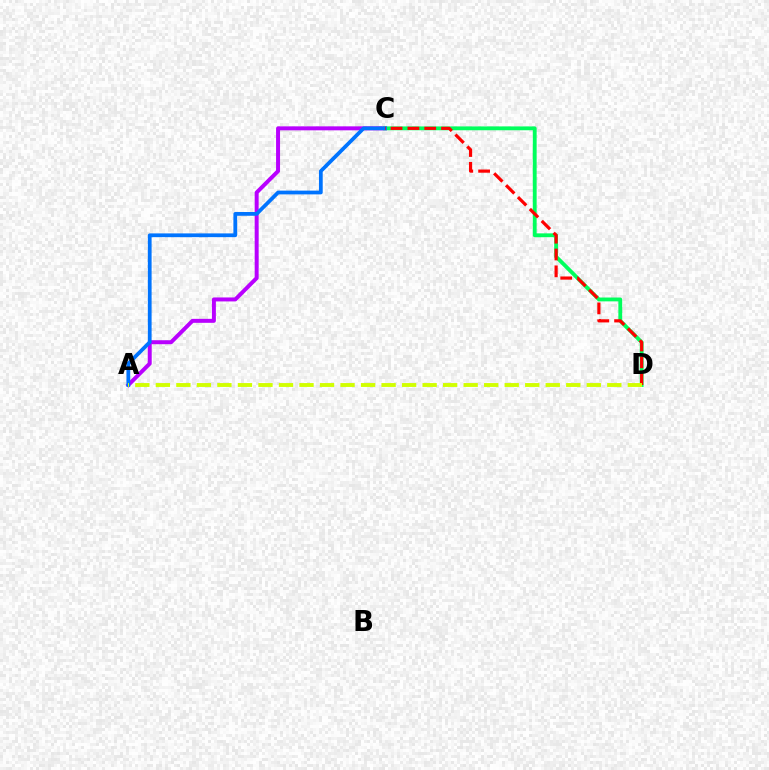{('A', 'C'): [{'color': '#b900ff', 'line_style': 'solid', 'thickness': 2.86}, {'color': '#0074ff', 'line_style': 'solid', 'thickness': 2.71}], ('C', 'D'): [{'color': '#00ff5c', 'line_style': 'solid', 'thickness': 2.76}, {'color': '#ff0000', 'line_style': 'dashed', 'thickness': 2.29}], ('A', 'D'): [{'color': '#d1ff00', 'line_style': 'dashed', 'thickness': 2.79}]}